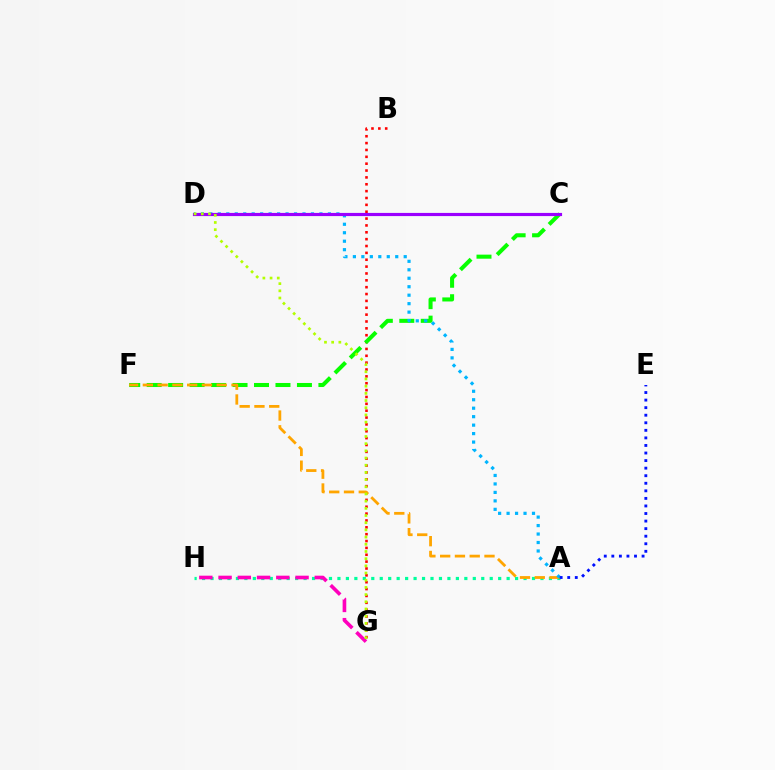{('B', 'G'): [{'color': '#ff0000', 'line_style': 'dotted', 'thickness': 1.86}], ('C', 'F'): [{'color': '#08ff00', 'line_style': 'dashed', 'thickness': 2.92}], ('A', 'H'): [{'color': '#00ff9d', 'line_style': 'dotted', 'thickness': 2.3}], ('A', 'F'): [{'color': '#ffa500', 'line_style': 'dashed', 'thickness': 2.01}], ('A', 'D'): [{'color': '#00b5ff', 'line_style': 'dotted', 'thickness': 2.3}], ('C', 'D'): [{'color': '#9b00ff', 'line_style': 'solid', 'thickness': 2.28}], ('G', 'H'): [{'color': '#ff00bd', 'line_style': 'dashed', 'thickness': 2.61}], ('A', 'E'): [{'color': '#0010ff', 'line_style': 'dotted', 'thickness': 2.05}], ('D', 'G'): [{'color': '#b3ff00', 'line_style': 'dotted', 'thickness': 1.95}]}